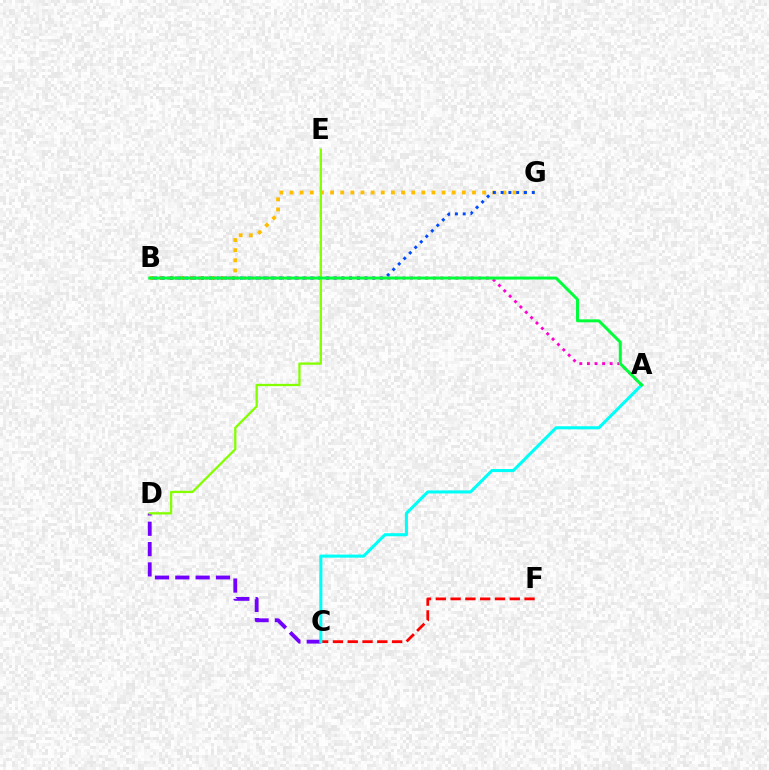{('B', 'G'): [{'color': '#ffbd00', 'line_style': 'dotted', 'thickness': 2.75}, {'color': '#004bff', 'line_style': 'dotted', 'thickness': 2.12}], ('A', 'B'): [{'color': '#ff00cf', 'line_style': 'dotted', 'thickness': 2.06}, {'color': '#00ff39', 'line_style': 'solid', 'thickness': 2.14}], ('C', 'F'): [{'color': '#ff0000', 'line_style': 'dashed', 'thickness': 2.01}], ('C', 'D'): [{'color': '#7200ff', 'line_style': 'dashed', 'thickness': 2.76}], ('A', 'C'): [{'color': '#00fff6', 'line_style': 'solid', 'thickness': 2.21}], ('D', 'E'): [{'color': '#84ff00', 'line_style': 'solid', 'thickness': 1.65}]}